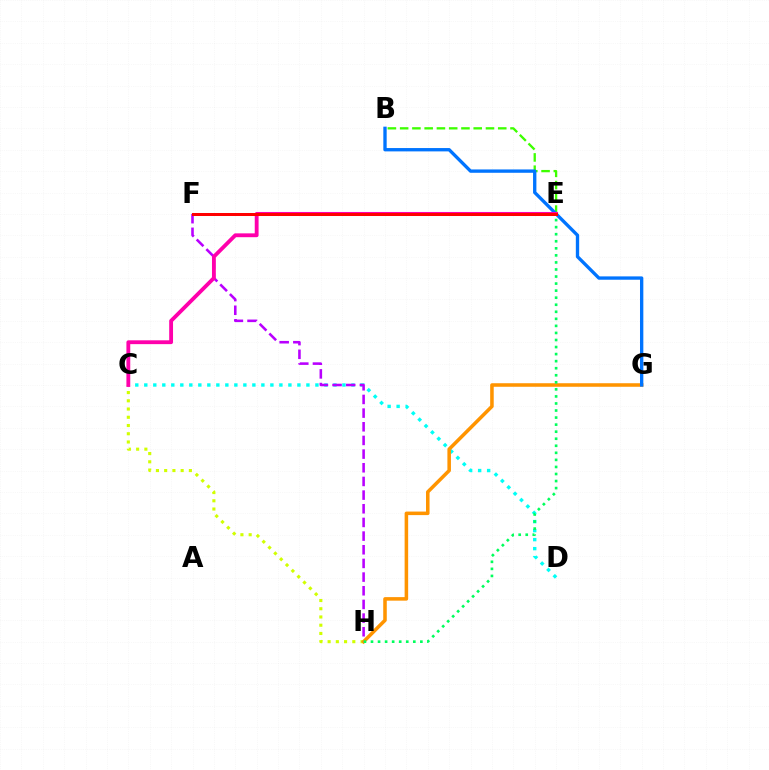{('C', 'D'): [{'color': '#00fff6', 'line_style': 'dotted', 'thickness': 2.45}], ('F', 'H'): [{'color': '#b900ff', 'line_style': 'dashed', 'thickness': 1.86}], ('C', 'H'): [{'color': '#d1ff00', 'line_style': 'dotted', 'thickness': 2.24}], ('B', 'E'): [{'color': '#3dff00', 'line_style': 'dashed', 'thickness': 1.67}], ('G', 'H'): [{'color': '#ff9400', 'line_style': 'solid', 'thickness': 2.55}], ('E', 'F'): [{'color': '#2500ff', 'line_style': 'dashed', 'thickness': 2.04}, {'color': '#ff0000', 'line_style': 'solid', 'thickness': 2.17}], ('B', 'G'): [{'color': '#0074ff', 'line_style': 'solid', 'thickness': 2.4}], ('C', 'E'): [{'color': '#ff00ac', 'line_style': 'solid', 'thickness': 2.76}], ('E', 'H'): [{'color': '#00ff5c', 'line_style': 'dotted', 'thickness': 1.92}]}